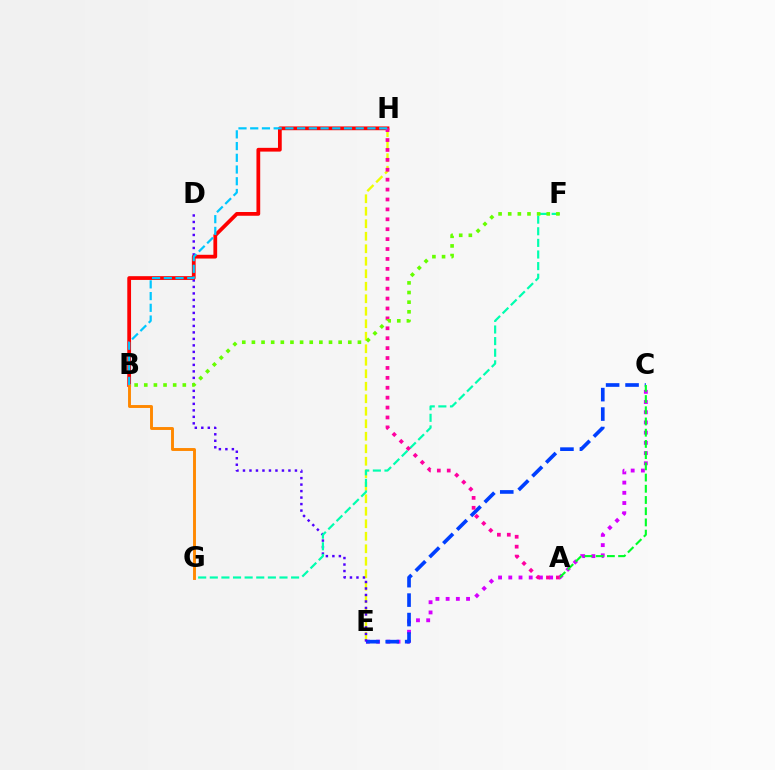{('C', 'E'): [{'color': '#d600ff', 'line_style': 'dotted', 'thickness': 2.77}, {'color': '#003fff', 'line_style': 'dashed', 'thickness': 2.64}], ('E', 'H'): [{'color': '#eeff00', 'line_style': 'dashed', 'thickness': 1.7}], ('A', 'C'): [{'color': '#00ff27', 'line_style': 'dashed', 'thickness': 1.52}], ('D', 'E'): [{'color': '#4f00ff', 'line_style': 'dotted', 'thickness': 1.76}], ('B', 'H'): [{'color': '#ff0000', 'line_style': 'solid', 'thickness': 2.7}, {'color': '#00c7ff', 'line_style': 'dashed', 'thickness': 1.59}], ('F', 'G'): [{'color': '#00ffaf', 'line_style': 'dashed', 'thickness': 1.58}], ('B', 'G'): [{'color': '#ff8800', 'line_style': 'solid', 'thickness': 2.1}], ('A', 'H'): [{'color': '#ff00a0', 'line_style': 'dotted', 'thickness': 2.69}], ('B', 'F'): [{'color': '#66ff00', 'line_style': 'dotted', 'thickness': 2.62}]}